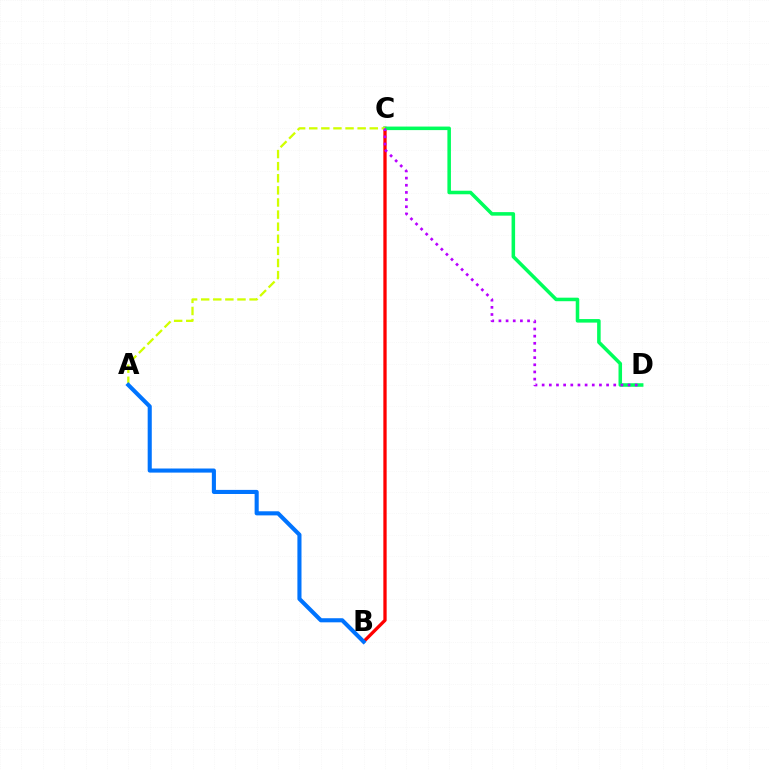{('B', 'C'): [{'color': '#ff0000', 'line_style': 'solid', 'thickness': 2.37}], ('C', 'D'): [{'color': '#00ff5c', 'line_style': 'solid', 'thickness': 2.55}, {'color': '#b900ff', 'line_style': 'dotted', 'thickness': 1.95}], ('A', 'C'): [{'color': '#d1ff00', 'line_style': 'dashed', 'thickness': 1.64}], ('A', 'B'): [{'color': '#0074ff', 'line_style': 'solid', 'thickness': 2.95}]}